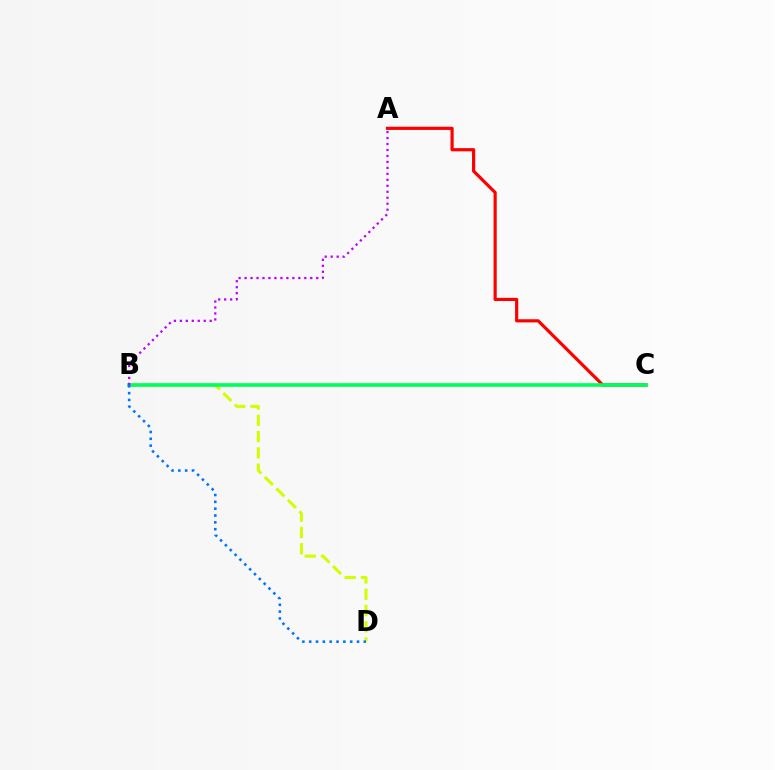{('B', 'D'): [{'color': '#d1ff00', 'line_style': 'dashed', 'thickness': 2.21}, {'color': '#0074ff', 'line_style': 'dotted', 'thickness': 1.86}], ('A', 'C'): [{'color': '#ff0000', 'line_style': 'solid', 'thickness': 2.29}], ('B', 'C'): [{'color': '#00ff5c', 'line_style': 'solid', 'thickness': 2.63}], ('A', 'B'): [{'color': '#b900ff', 'line_style': 'dotted', 'thickness': 1.62}]}